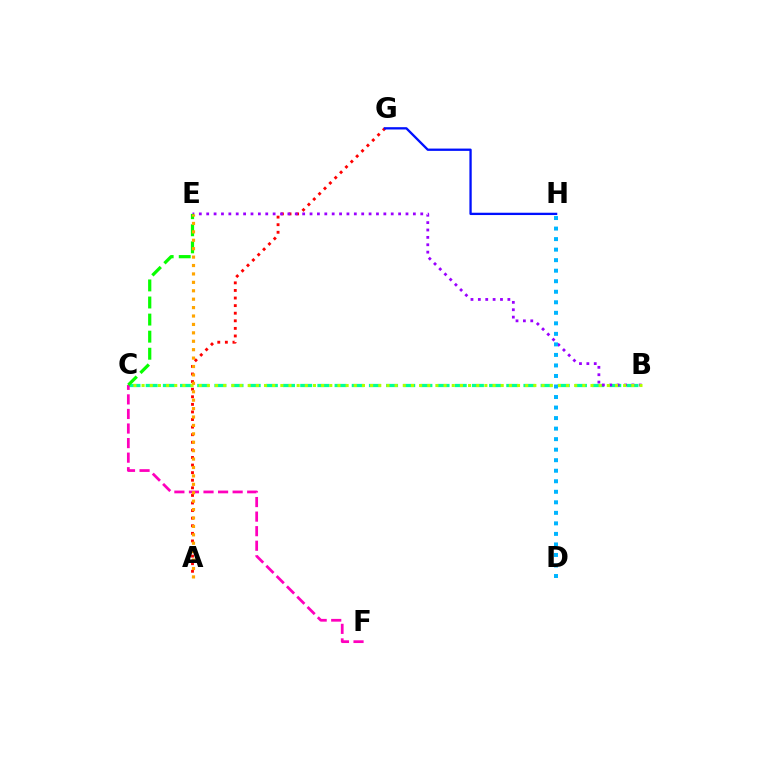{('A', 'G'): [{'color': '#ff0000', 'line_style': 'dotted', 'thickness': 2.06}], ('B', 'C'): [{'color': '#00ff9d', 'line_style': 'dashed', 'thickness': 2.33}, {'color': '#b3ff00', 'line_style': 'dotted', 'thickness': 2.22}], ('C', 'F'): [{'color': '#ff00bd', 'line_style': 'dashed', 'thickness': 1.98}], ('G', 'H'): [{'color': '#0010ff', 'line_style': 'solid', 'thickness': 1.66}], ('B', 'E'): [{'color': '#9b00ff', 'line_style': 'dotted', 'thickness': 2.01}], ('C', 'E'): [{'color': '#08ff00', 'line_style': 'dashed', 'thickness': 2.32}], ('A', 'E'): [{'color': '#ffa500', 'line_style': 'dotted', 'thickness': 2.29}], ('D', 'H'): [{'color': '#00b5ff', 'line_style': 'dotted', 'thickness': 2.86}]}